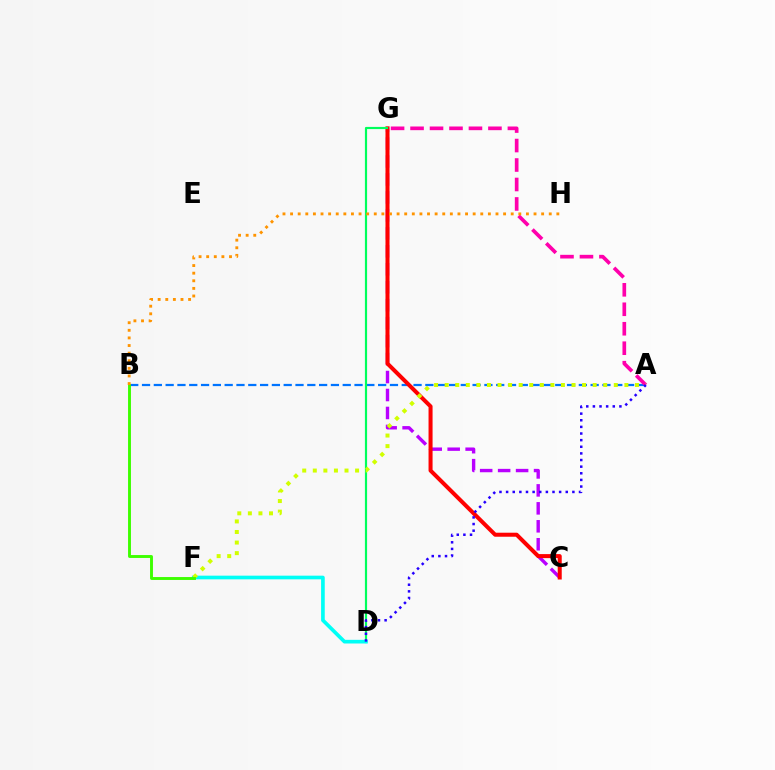{('A', 'B'): [{'color': '#0074ff', 'line_style': 'dashed', 'thickness': 1.6}], ('C', 'G'): [{'color': '#b900ff', 'line_style': 'dashed', 'thickness': 2.44}, {'color': '#ff0000', 'line_style': 'solid', 'thickness': 2.9}], ('A', 'G'): [{'color': '#ff00ac', 'line_style': 'dashed', 'thickness': 2.65}], ('D', 'G'): [{'color': '#00ff5c', 'line_style': 'solid', 'thickness': 1.57}], ('D', 'F'): [{'color': '#00fff6', 'line_style': 'solid', 'thickness': 2.64}], ('A', 'F'): [{'color': '#d1ff00', 'line_style': 'dotted', 'thickness': 2.87}], ('B', 'F'): [{'color': '#3dff00', 'line_style': 'solid', 'thickness': 2.09}], ('B', 'H'): [{'color': '#ff9400', 'line_style': 'dotted', 'thickness': 2.07}], ('A', 'D'): [{'color': '#2500ff', 'line_style': 'dotted', 'thickness': 1.8}]}